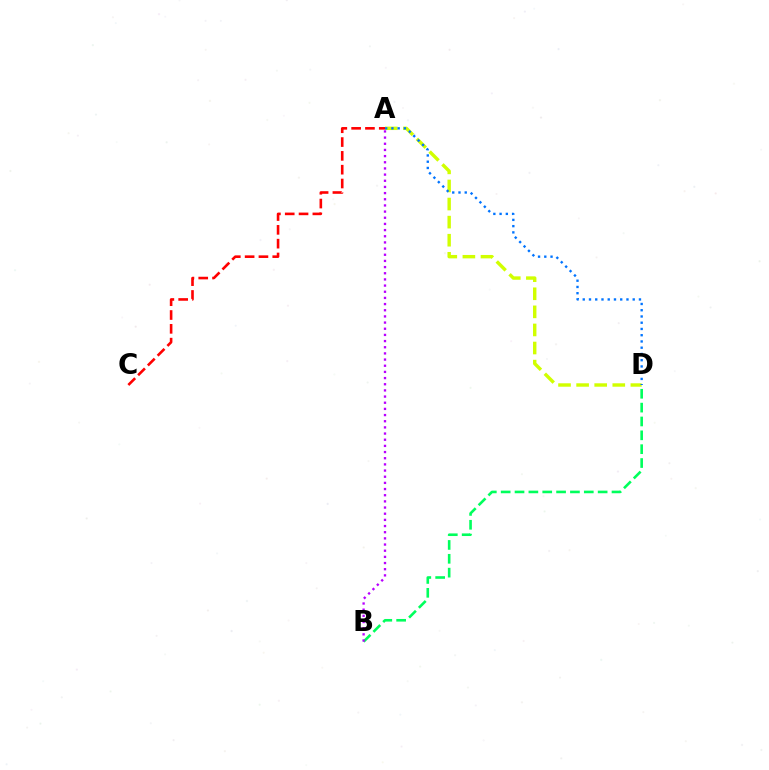{('A', 'D'): [{'color': '#d1ff00', 'line_style': 'dashed', 'thickness': 2.46}, {'color': '#0074ff', 'line_style': 'dotted', 'thickness': 1.7}], ('B', 'D'): [{'color': '#00ff5c', 'line_style': 'dashed', 'thickness': 1.88}], ('A', 'B'): [{'color': '#b900ff', 'line_style': 'dotted', 'thickness': 1.68}], ('A', 'C'): [{'color': '#ff0000', 'line_style': 'dashed', 'thickness': 1.88}]}